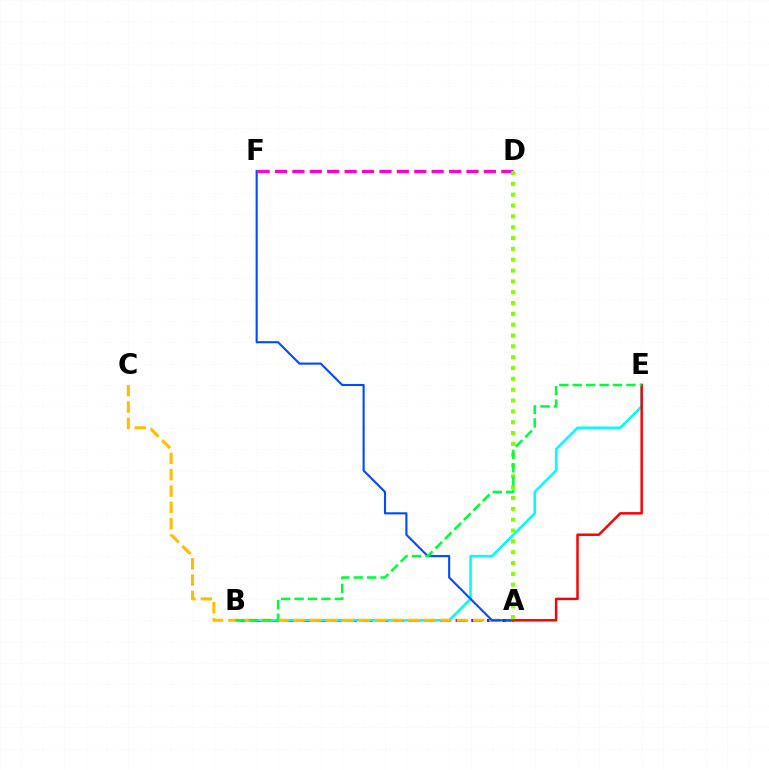{('A', 'B'): [{'color': '#7200ff', 'line_style': 'dashed', 'thickness': 2.13}], ('B', 'E'): [{'color': '#00fff6', 'line_style': 'solid', 'thickness': 1.85}, {'color': '#00ff39', 'line_style': 'dashed', 'thickness': 1.82}], ('A', 'C'): [{'color': '#ffbd00', 'line_style': 'dashed', 'thickness': 2.22}], ('D', 'F'): [{'color': '#ff00cf', 'line_style': 'dashed', 'thickness': 2.37}], ('A', 'F'): [{'color': '#004bff', 'line_style': 'solid', 'thickness': 1.52}], ('A', 'E'): [{'color': '#ff0000', 'line_style': 'solid', 'thickness': 1.78}], ('A', 'D'): [{'color': '#84ff00', 'line_style': 'dotted', 'thickness': 2.94}]}